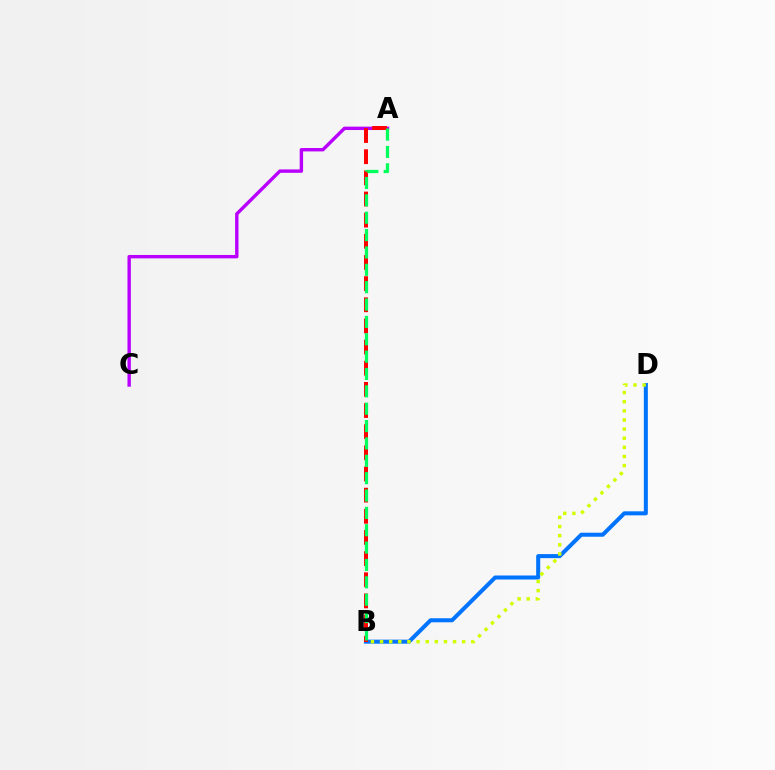{('A', 'C'): [{'color': '#b900ff', 'line_style': 'solid', 'thickness': 2.44}], ('B', 'D'): [{'color': '#0074ff', 'line_style': 'solid', 'thickness': 2.9}, {'color': '#d1ff00', 'line_style': 'dotted', 'thickness': 2.48}], ('A', 'B'): [{'color': '#ff0000', 'line_style': 'dashed', 'thickness': 2.87}, {'color': '#00ff5c', 'line_style': 'dashed', 'thickness': 2.36}]}